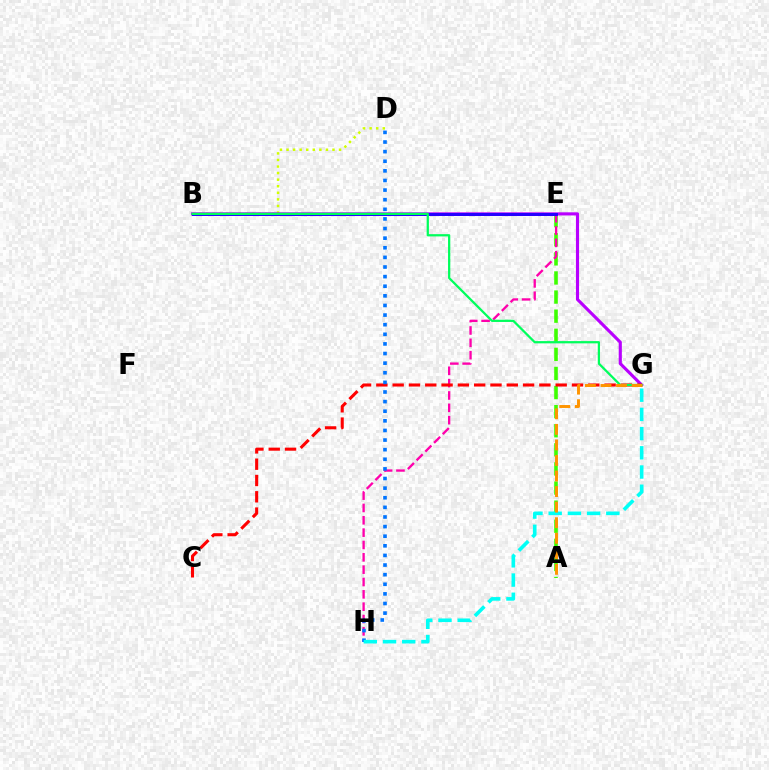{('B', 'D'): [{'color': '#d1ff00', 'line_style': 'dotted', 'thickness': 1.78}], ('B', 'G'): [{'color': '#b900ff', 'line_style': 'solid', 'thickness': 2.25}, {'color': '#00ff5c', 'line_style': 'solid', 'thickness': 1.62}], ('A', 'E'): [{'color': '#3dff00', 'line_style': 'dashed', 'thickness': 2.59}], ('E', 'H'): [{'color': '#ff00ac', 'line_style': 'dashed', 'thickness': 1.68}], ('B', 'E'): [{'color': '#2500ff', 'line_style': 'solid', 'thickness': 2.14}], ('C', 'G'): [{'color': '#ff0000', 'line_style': 'dashed', 'thickness': 2.21}], ('D', 'H'): [{'color': '#0074ff', 'line_style': 'dotted', 'thickness': 2.61}], ('G', 'H'): [{'color': '#00fff6', 'line_style': 'dashed', 'thickness': 2.61}], ('A', 'G'): [{'color': '#ff9400', 'line_style': 'dashed', 'thickness': 2.11}]}